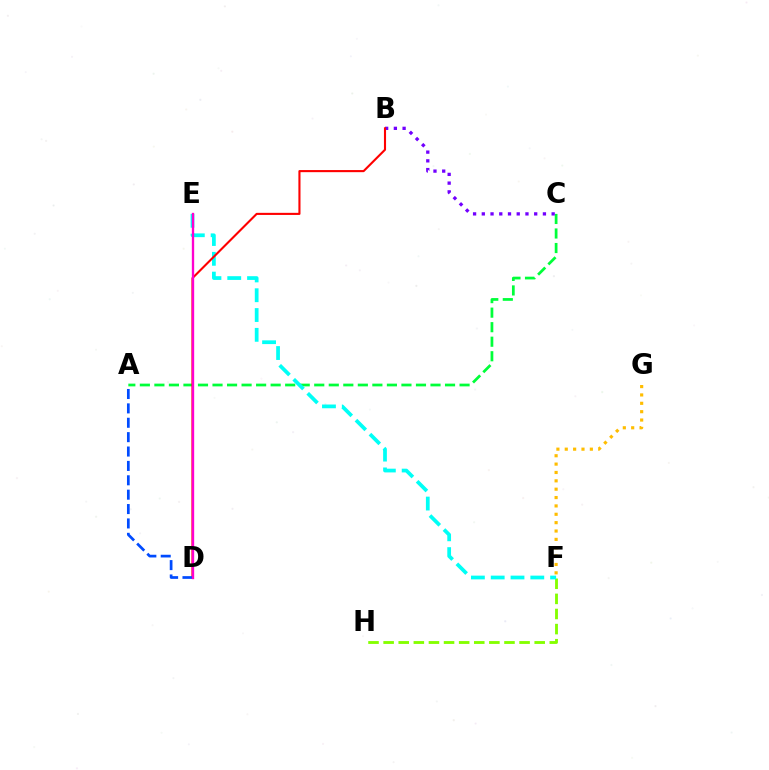{('A', 'C'): [{'color': '#00ff39', 'line_style': 'dashed', 'thickness': 1.97}], ('F', 'H'): [{'color': '#84ff00', 'line_style': 'dashed', 'thickness': 2.05}], ('B', 'C'): [{'color': '#7200ff', 'line_style': 'dotted', 'thickness': 2.37}], ('E', 'F'): [{'color': '#00fff6', 'line_style': 'dashed', 'thickness': 2.69}], ('B', 'D'): [{'color': '#ff0000', 'line_style': 'solid', 'thickness': 1.52}], ('F', 'G'): [{'color': '#ffbd00', 'line_style': 'dotted', 'thickness': 2.27}], ('A', 'D'): [{'color': '#004bff', 'line_style': 'dashed', 'thickness': 1.95}], ('D', 'E'): [{'color': '#ff00cf', 'line_style': 'solid', 'thickness': 1.68}]}